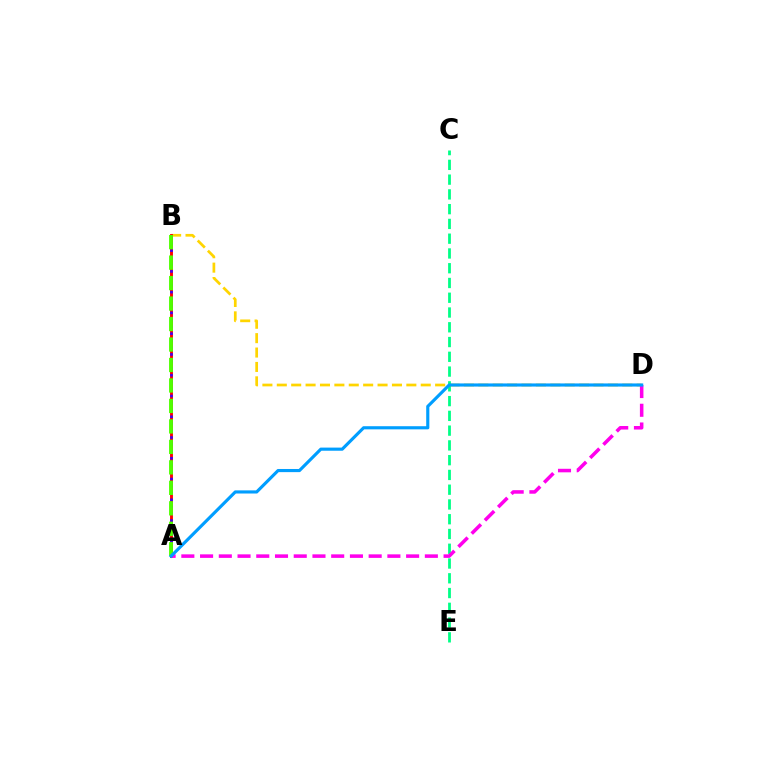{('B', 'D'): [{'color': '#ffd500', 'line_style': 'dashed', 'thickness': 1.96}], ('A', 'B'): [{'color': '#ff0000', 'line_style': 'solid', 'thickness': 2.08}, {'color': '#3700ff', 'line_style': 'dotted', 'thickness': 1.88}, {'color': '#4fff00', 'line_style': 'dashed', 'thickness': 2.78}], ('C', 'E'): [{'color': '#00ff86', 'line_style': 'dashed', 'thickness': 2.01}], ('A', 'D'): [{'color': '#ff00ed', 'line_style': 'dashed', 'thickness': 2.54}, {'color': '#009eff', 'line_style': 'solid', 'thickness': 2.26}]}